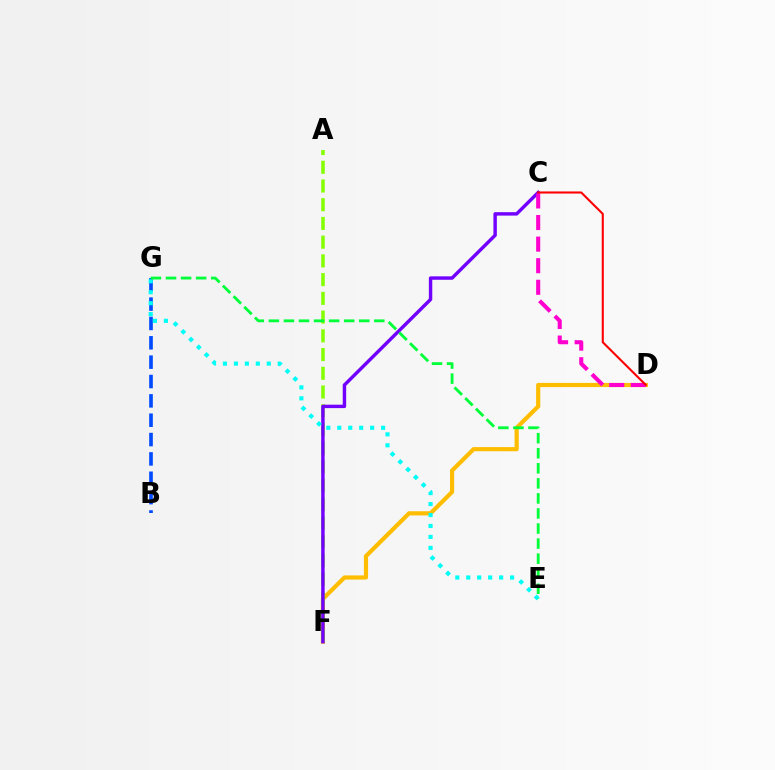{('D', 'F'): [{'color': '#ffbd00', 'line_style': 'solid', 'thickness': 3.0}], ('A', 'F'): [{'color': '#84ff00', 'line_style': 'dashed', 'thickness': 2.54}], ('B', 'G'): [{'color': '#004bff', 'line_style': 'dashed', 'thickness': 2.63}], ('C', 'F'): [{'color': '#7200ff', 'line_style': 'solid', 'thickness': 2.47}], ('C', 'D'): [{'color': '#ff00cf', 'line_style': 'dashed', 'thickness': 2.93}, {'color': '#ff0000', 'line_style': 'solid', 'thickness': 1.51}], ('E', 'G'): [{'color': '#00fff6', 'line_style': 'dotted', 'thickness': 2.98}, {'color': '#00ff39', 'line_style': 'dashed', 'thickness': 2.05}]}